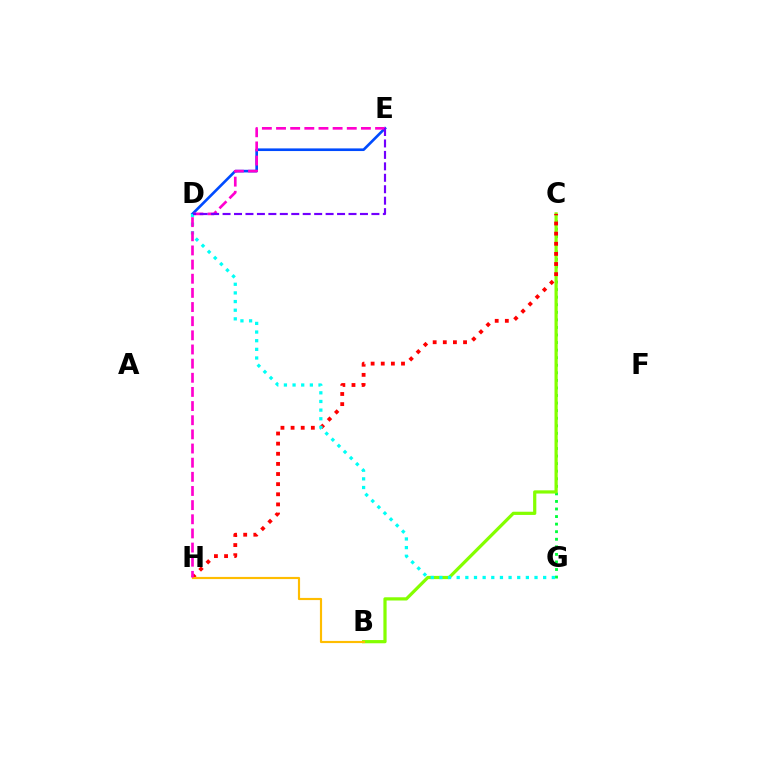{('C', 'G'): [{'color': '#00ff39', 'line_style': 'dotted', 'thickness': 2.06}], ('B', 'C'): [{'color': '#84ff00', 'line_style': 'solid', 'thickness': 2.32}], ('C', 'H'): [{'color': '#ff0000', 'line_style': 'dotted', 'thickness': 2.75}], ('B', 'H'): [{'color': '#ffbd00', 'line_style': 'solid', 'thickness': 1.56}], ('D', 'E'): [{'color': '#004bff', 'line_style': 'solid', 'thickness': 1.91}, {'color': '#7200ff', 'line_style': 'dashed', 'thickness': 1.56}], ('D', 'G'): [{'color': '#00fff6', 'line_style': 'dotted', 'thickness': 2.35}], ('E', 'H'): [{'color': '#ff00cf', 'line_style': 'dashed', 'thickness': 1.92}]}